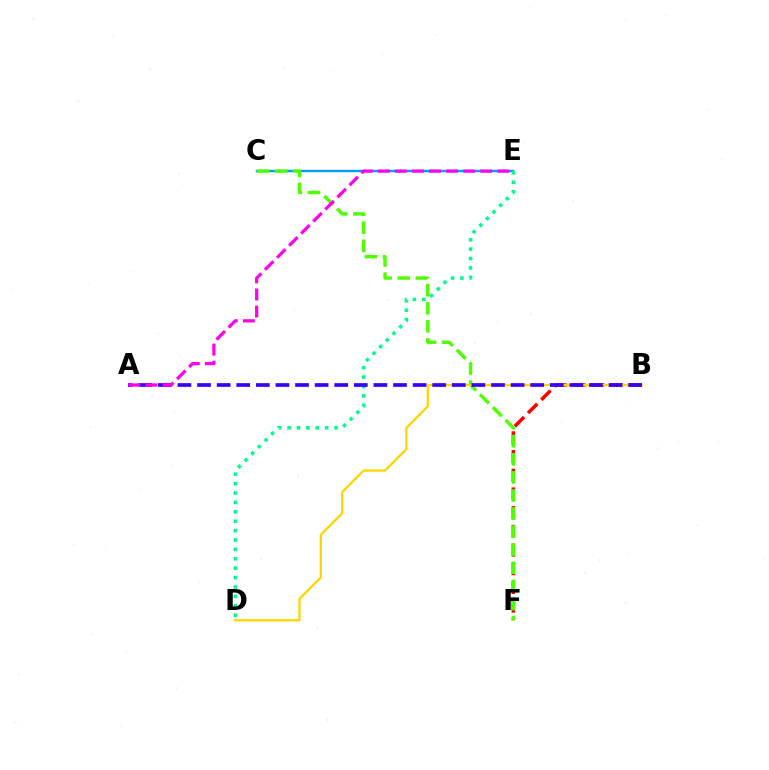{('B', 'F'): [{'color': '#ff0000', 'line_style': 'dashed', 'thickness': 2.54}], ('C', 'E'): [{'color': '#009eff', 'line_style': 'solid', 'thickness': 1.74}], ('C', 'F'): [{'color': '#4fff00', 'line_style': 'dashed', 'thickness': 2.46}], ('D', 'E'): [{'color': '#00ff86', 'line_style': 'dotted', 'thickness': 2.55}], ('B', 'D'): [{'color': '#ffd500', 'line_style': 'solid', 'thickness': 1.65}], ('A', 'B'): [{'color': '#3700ff', 'line_style': 'dashed', 'thickness': 2.66}], ('A', 'E'): [{'color': '#ff00ed', 'line_style': 'dashed', 'thickness': 2.32}]}